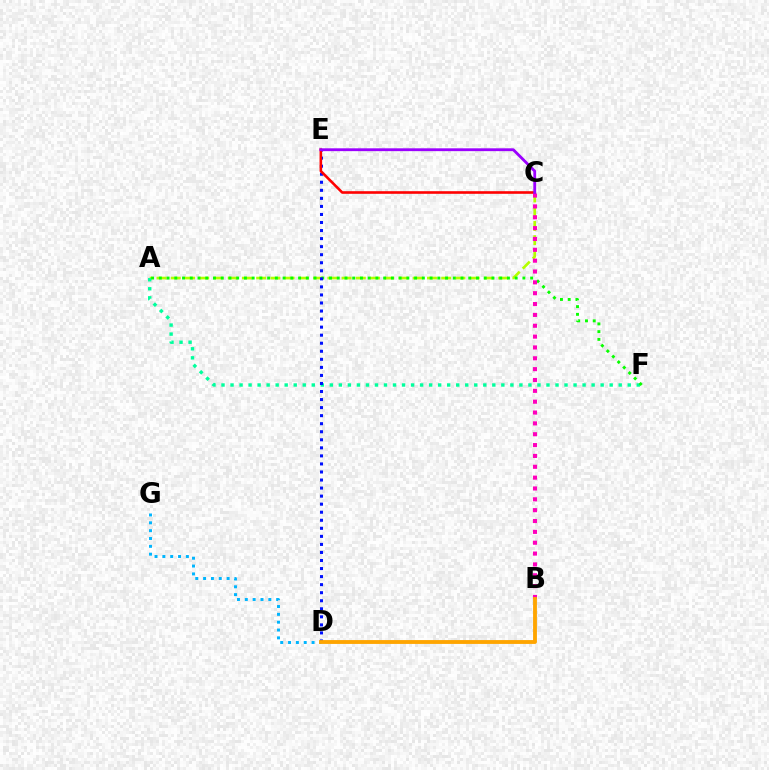{('D', 'G'): [{'color': '#00b5ff', 'line_style': 'dotted', 'thickness': 2.13}], ('A', 'C'): [{'color': '#b3ff00', 'line_style': 'dashed', 'thickness': 1.93}], ('A', 'F'): [{'color': '#00ff9d', 'line_style': 'dotted', 'thickness': 2.45}, {'color': '#08ff00', 'line_style': 'dotted', 'thickness': 2.1}], ('D', 'E'): [{'color': '#0010ff', 'line_style': 'dotted', 'thickness': 2.19}], ('C', 'E'): [{'color': '#ff0000', 'line_style': 'solid', 'thickness': 1.88}, {'color': '#9b00ff', 'line_style': 'solid', 'thickness': 2.04}], ('B', 'C'): [{'color': '#ff00bd', 'line_style': 'dotted', 'thickness': 2.95}], ('B', 'D'): [{'color': '#ffa500', 'line_style': 'solid', 'thickness': 2.77}]}